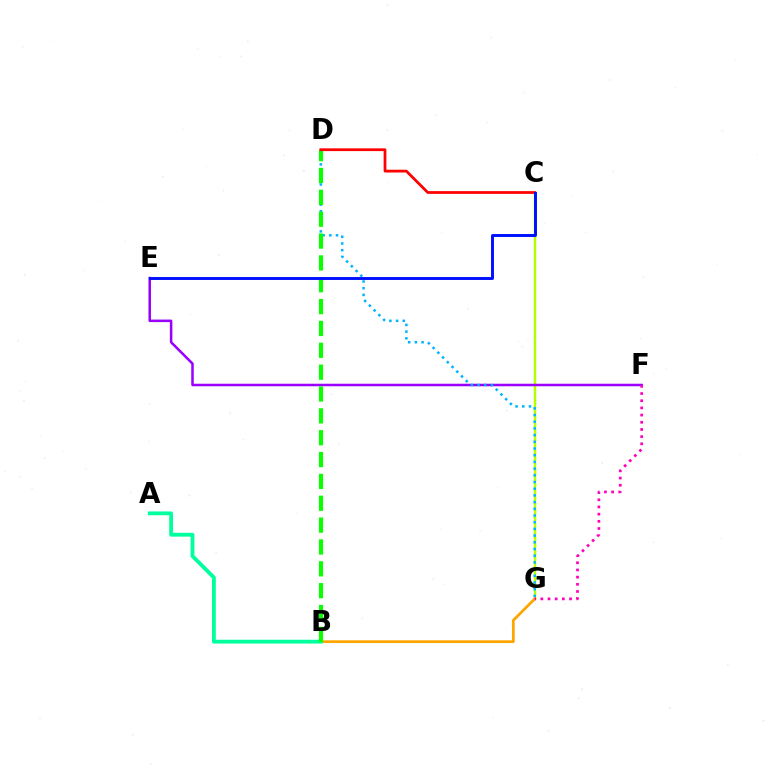{('C', 'G'): [{'color': '#b3ff00', 'line_style': 'solid', 'thickness': 1.75}], ('E', 'F'): [{'color': '#9b00ff', 'line_style': 'solid', 'thickness': 1.82}], ('D', 'G'): [{'color': '#00b5ff', 'line_style': 'dotted', 'thickness': 1.82}], ('B', 'G'): [{'color': '#ffa500', 'line_style': 'solid', 'thickness': 1.98}], ('A', 'B'): [{'color': '#00ff9d', 'line_style': 'solid', 'thickness': 2.74}], ('B', 'D'): [{'color': '#08ff00', 'line_style': 'dashed', 'thickness': 2.97}], ('C', 'D'): [{'color': '#ff0000', 'line_style': 'solid', 'thickness': 1.99}], ('F', 'G'): [{'color': '#ff00bd', 'line_style': 'dotted', 'thickness': 1.95}], ('C', 'E'): [{'color': '#0010ff', 'line_style': 'solid', 'thickness': 2.11}]}